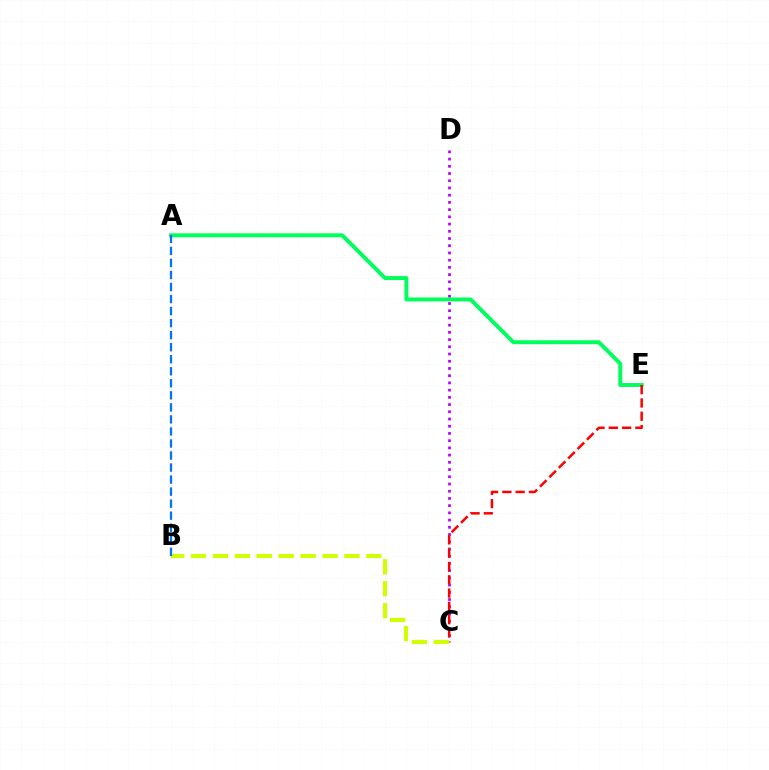{('C', 'D'): [{'color': '#b900ff', 'line_style': 'dotted', 'thickness': 1.96}], ('A', 'E'): [{'color': '#00ff5c', 'line_style': 'solid', 'thickness': 2.84}], ('B', 'C'): [{'color': '#d1ff00', 'line_style': 'dashed', 'thickness': 2.98}], ('A', 'B'): [{'color': '#0074ff', 'line_style': 'dashed', 'thickness': 1.64}], ('C', 'E'): [{'color': '#ff0000', 'line_style': 'dashed', 'thickness': 1.81}]}